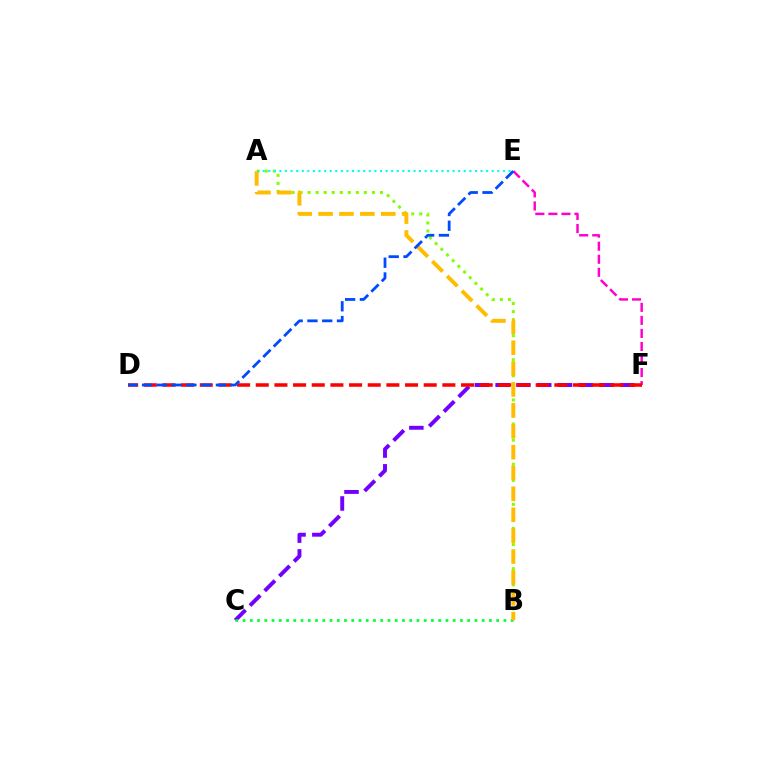{('C', 'F'): [{'color': '#7200ff', 'line_style': 'dashed', 'thickness': 2.83}], ('A', 'B'): [{'color': '#84ff00', 'line_style': 'dotted', 'thickness': 2.18}, {'color': '#ffbd00', 'line_style': 'dashed', 'thickness': 2.84}], ('A', 'E'): [{'color': '#00fff6', 'line_style': 'dotted', 'thickness': 1.52}], ('B', 'C'): [{'color': '#00ff39', 'line_style': 'dotted', 'thickness': 1.97}], ('E', 'F'): [{'color': '#ff00cf', 'line_style': 'dashed', 'thickness': 1.77}], ('D', 'F'): [{'color': '#ff0000', 'line_style': 'dashed', 'thickness': 2.54}], ('D', 'E'): [{'color': '#004bff', 'line_style': 'dashed', 'thickness': 2.01}]}